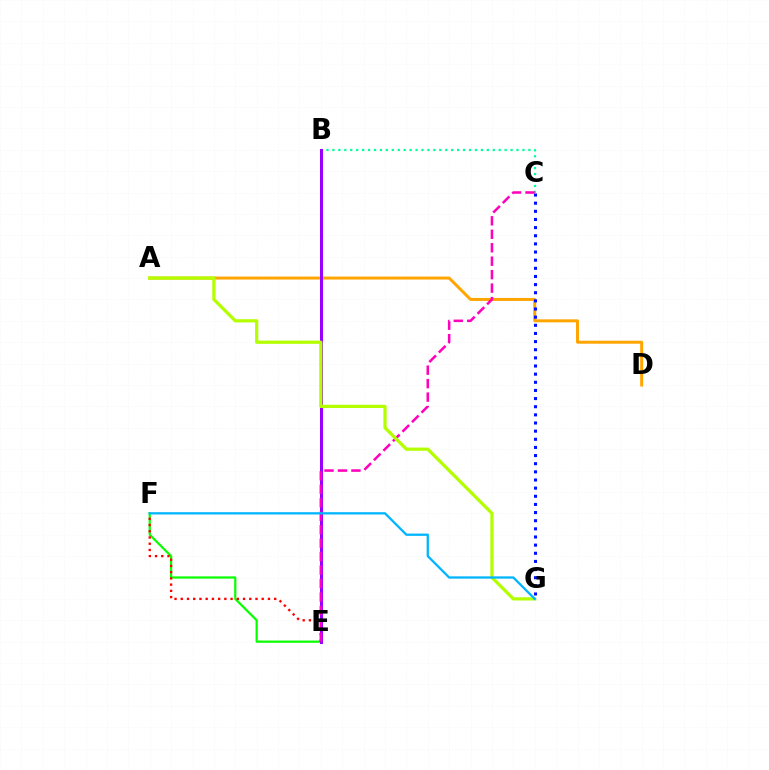{('B', 'C'): [{'color': '#00ff9d', 'line_style': 'dotted', 'thickness': 1.61}], ('E', 'F'): [{'color': '#08ff00', 'line_style': 'solid', 'thickness': 1.6}, {'color': '#ff0000', 'line_style': 'dotted', 'thickness': 1.69}], ('A', 'D'): [{'color': '#ffa500', 'line_style': 'solid', 'thickness': 2.15}], ('B', 'E'): [{'color': '#9b00ff', 'line_style': 'solid', 'thickness': 2.17}], ('C', 'G'): [{'color': '#0010ff', 'line_style': 'dotted', 'thickness': 2.21}], ('C', 'E'): [{'color': '#ff00bd', 'line_style': 'dashed', 'thickness': 1.83}], ('A', 'G'): [{'color': '#b3ff00', 'line_style': 'solid', 'thickness': 2.32}], ('F', 'G'): [{'color': '#00b5ff', 'line_style': 'solid', 'thickness': 1.64}]}